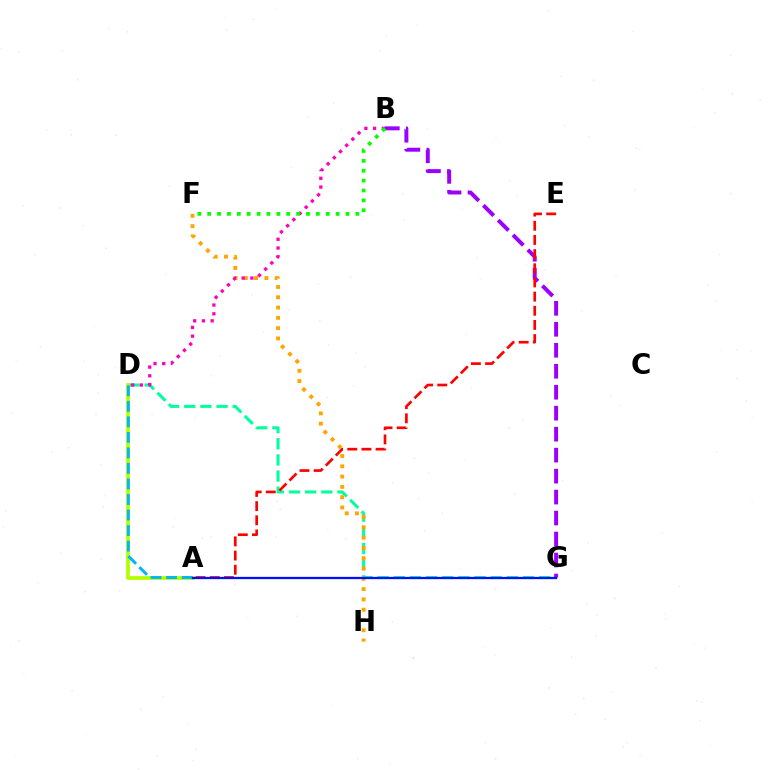{('D', 'G'): [{'color': '#00ff9d', 'line_style': 'dashed', 'thickness': 2.2}], ('A', 'D'): [{'color': '#b3ff00', 'line_style': 'solid', 'thickness': 2.72}, {'color': '#00b5ff', 'line_style': 'dashed', 'thickness': 2.11}], ('F', 'H'): [{'color': '#ffa500', 'line_style': 'dotted', 'thickness': 2.8}], ('B', 'G'): [{'color': '#9b00ff', 'line_style': 'dashed', 'thickness': 2.85}], ('A', 'E'): [{'color': '#ff0000', 'line_style': 'dashed', 'thickness': 1.92}], ('A', 'G'): [{'color': '#0010ff', 'line_style': 'solid', 'thickness': 1.64}], ('B', 'D'): [{'color': '#ff00bd', 'line_style': 'dotted', 'thickness': 2.38}], ('B', 'F'): [{'color': '#08ff00', 'line_style': 'dotted', 'thickness': 2.68}]}